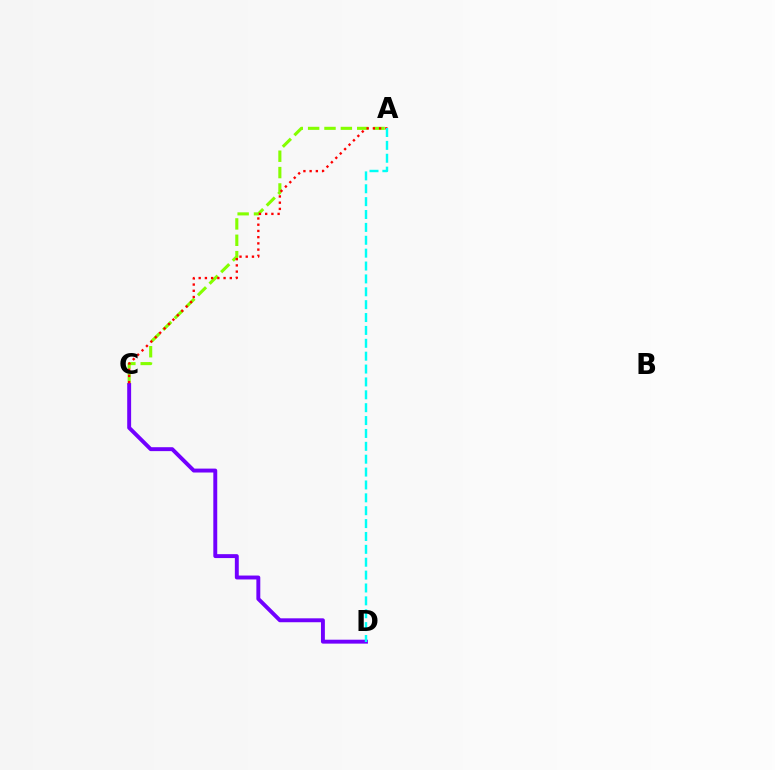{('A', 'C'): [{'color': '#84ff00', 'line_style': 'dashed', 'thickness': 2.22}, {'color': '#ff0000', 'line_style': 'dotted', 'thickness': 1.69}], ('C', 'D'): [{'color': '#7200ff', 'line_style': 'solid', 'thickness': 2.82}], ('A', 'D'): [{'color': '#00fff6', 'line_style': 'dashed', 'thickness': 1.75}]}